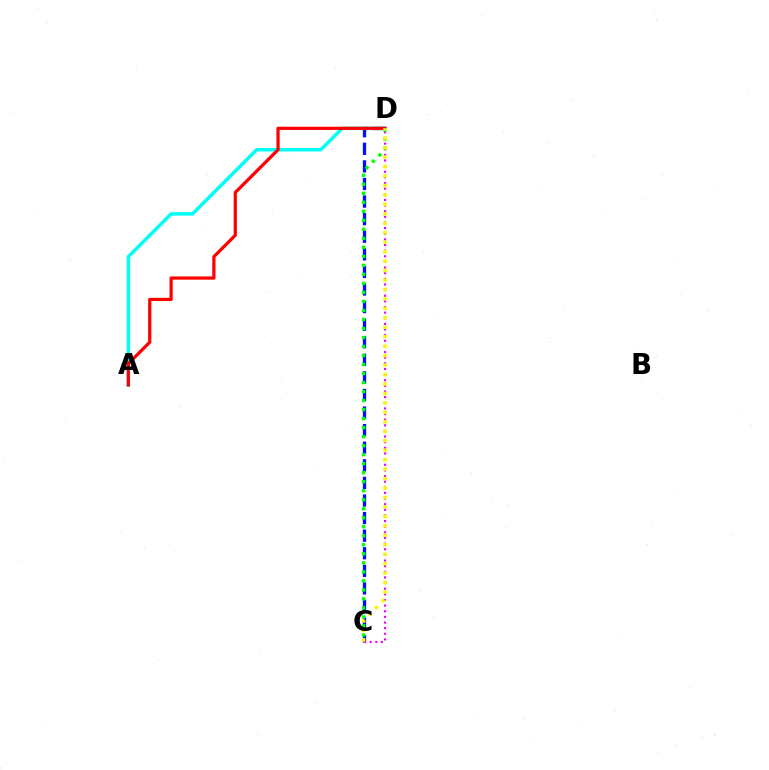{('C', 'D'): [{'color': '#0010ff', 'line_style': 'dashed', 'thickness': 2.39}, {'color': '#ee00ff', 'line_style': 'dotted', 'thickness': 1.53}, {'color': '#08ff00', 'line_style': 'dotted', 'thickness': 2.45}, {'color': '#fcf500', 'line_style': 'dotted', 'thickness': 2.57}], ('A', 'D'): [{'color': '#00fff6', 'line_style': 'solid', 'thickness': 2.5}, {'color': '#ff0000', 'line_style': 'solid', 'thickness': 2.31}]}